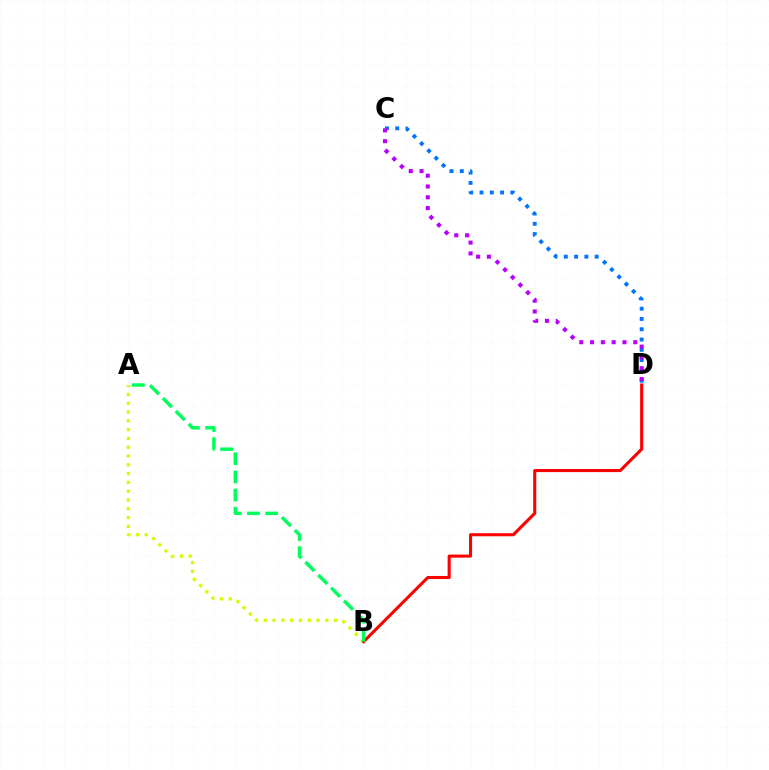{('A', 'B'): [{'color': '#d1ff00', 'line_style': 'dotted', 'thickness': 2.39}, {'color': '#00ff5c', 'line_style': 'dashed', 'thickness': 2.47}], ('B', 'D'): [{'color': '#ff0000', 'line_style': 'solid', 'thickness': 2.21}], ('C', 'D'): [{'color': '#0074ff', 'line_style': 'dotted', 'thickness': 2.79}, {'color': '#b900ff', 'line_style': 'dotted', 'thickness': 2.93}]}